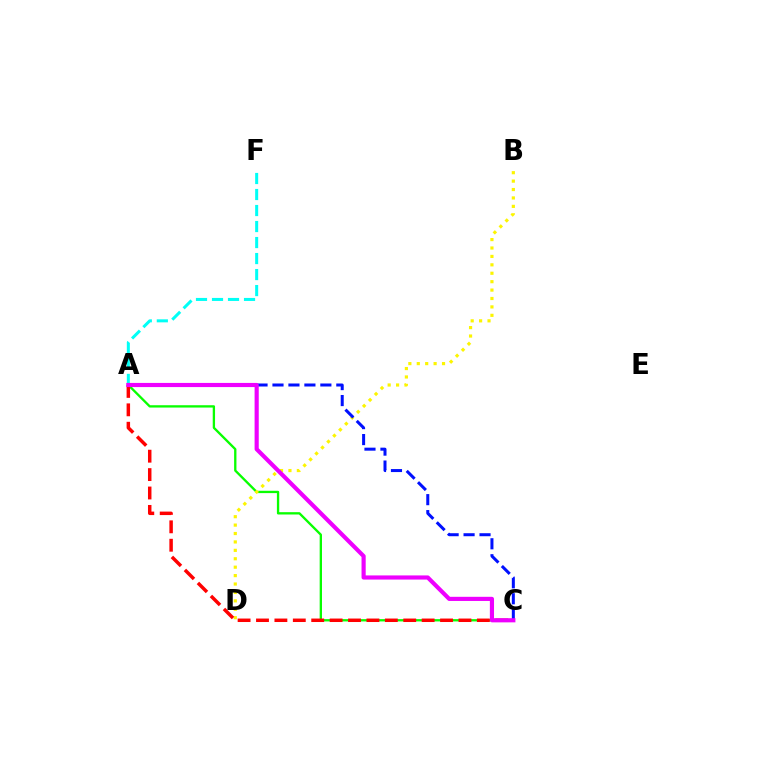{('A', 'C'): [{'color': '#08ff00', 'line_style': 'solid', 'thickness': 1.67}, {'color': '#ff0000', 'line_style': 'dashed', 'thickness': 2.5}, {'color': '#0010ff', 'line_style': 'dashed', 'thickness': 2.17}, {'color': '#ee00ff', 'line_style': 'solid', 'thickness': 2.99}], ('B', 'D'): [{'color': '#fcf500', 'line_style': 'dotted', 'thickness': 2.29}], ('A', 'F'): [{'color': '#00fff6', 'line_style': 'dashed', 'thickness': 2.17}]}